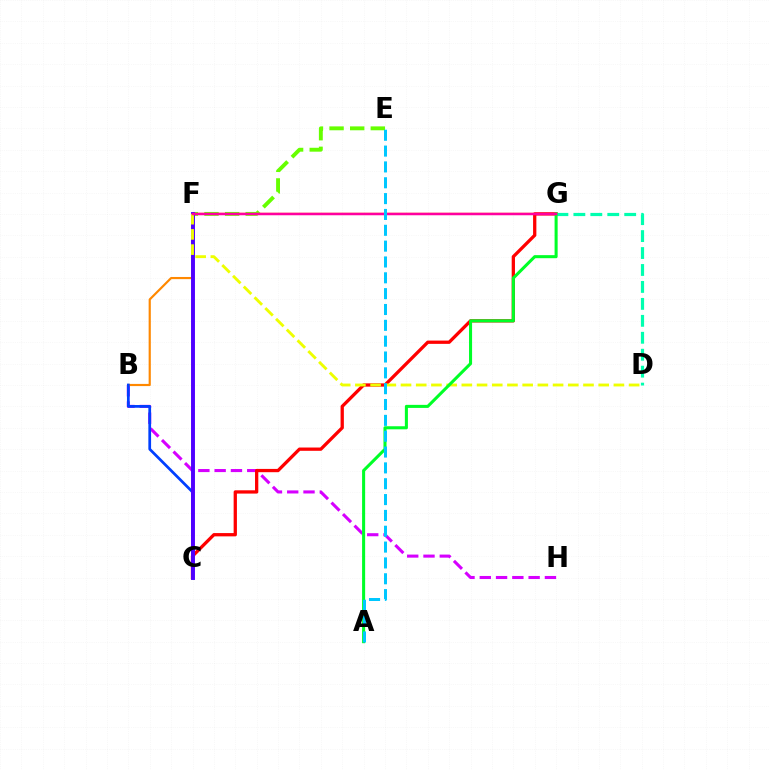{('B', 'H'): [{'color': '#d600ff', 'line_style': 'dashed', 'thickness': 2.21}], ('B', 'G'): [{'color': '#ff8800', 'line_style': 'solid', 'thickness': 1.56}], ('B', 'C'): [{'color': '#003fff', 'line_style': 'solid', 'thickness': 1.97}], ('E', 'F'): [{'color': '#66ff00', 'line_style': 'dashed', 'thickness': 2.8}], ('C', 'G'): [{'color': '#ff0000', 'line_style': 'solid', 'thickness': 2.37}], ('D', 'G'): [{'color': '#00ffaf', 'line_style': 'dashed', 'thickness': 2.3}], ('C', 'F'): [{'color': '#4f00ff', 'line_style': 'solid', 'thickness': 2.83}], ('D', 'F'): [{'color': '#eeff00', 'line_style': 'dashed', 'thickness': 2.07}], ('A', 'G'): [{'color': '#00ff27', 'line_style': 'solid', 'thickness': 2.2}], ('F', 'G'): [{'color': '#ff00a0', 'line_style': 'solid', 'thickness': 1.8}], ('A', 'E'): [{'color': '#00c7ff', 'line_style': 'dashed', 'thickness': 2.15}]}